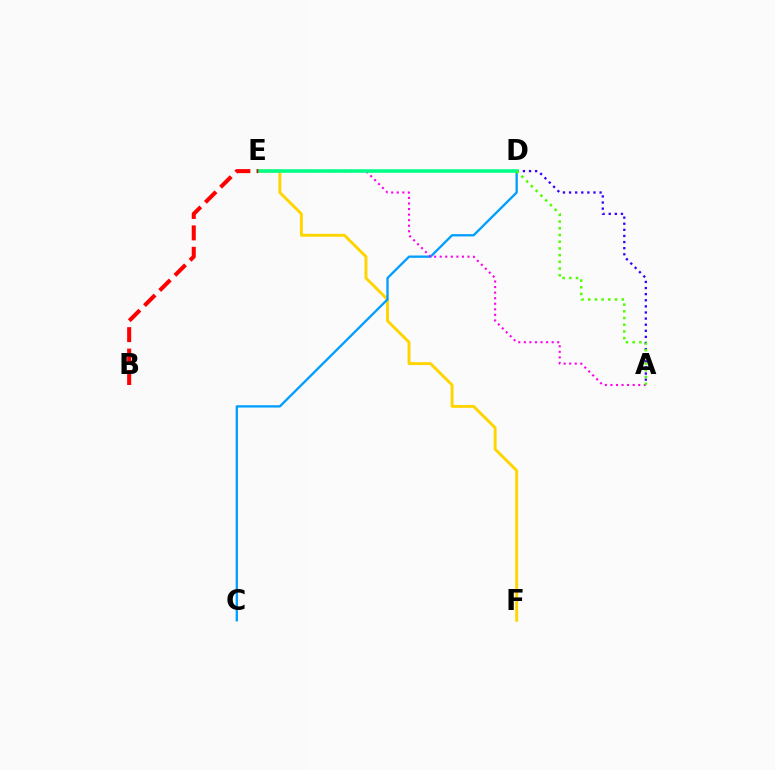{('A', 'D'): [{'color': '#3700ff', 'line_style': 'dotted', 'thickness': 1.66}, {'color': '#4fff00', 'line_style': 'dotted', 'thickness': 1.82}], ('E', 'F'): [{'color': '#ffd500', 'line_style': 'solid', 'thickness': 2.09}], ('C', 'D'): [{'color': '#009eff', 'line_style': 'solid', 'thickness': 1.67}], ('A', 'E'): [{'color': '#ff00ed', 'line_style': 'dotted', 'thickness': 1.51}], ('D', 'E'): [{'color': '#00ff86', 'line_style': 'solid', 'thickness': 2.56}], ('B', 'E'): [{'color': '#ff0000', 'line_style': 'dashed', 'thickness': 2.91}]}